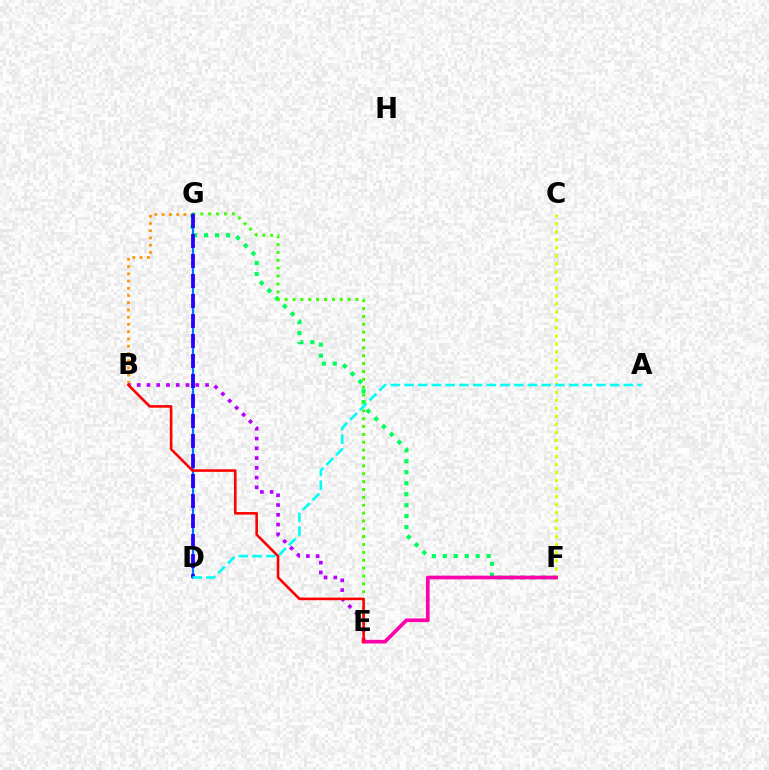{('F', 'G'): [{'color': '#00ff5c', 'line_style': 'dotted', 'thickness': 2.98}], ('E', 'G'): [{'color': '#3dff00', 'line_style': 'dotted', 'thickness': 2.14}], ('B', 'G'): [{'color': '#ff9400', 'line_style': 'dotted', 'thickness': 1.97}], ('D', 'G'): [{'color': '#0074ff', 'line_style': 'solid', 'thickness': 1.58}, {'color': '#2500ff', 'line_style': 'dashed', 'thickness': 2.72}], ('B', 'E'): [{'color': '#b900ff', 'line_style': 'dotted', 'thickness': 2.65}, {'color': '#ff0000', 'line_style': 'solid', 'thickness': 1.87}], ('C', 'F'): [{'color': '#d1ff00', 'line_style': 'dotted', 'thickness': 2.18}], ('A', 'D'): [{'color': '#00fff6', 'line_style': 'dashed', 'thickness': 1.86}], ('E', 'F'): [{'color': '#ff00ac', 'line_style': 'solid', 'thickness': 2.65}]}